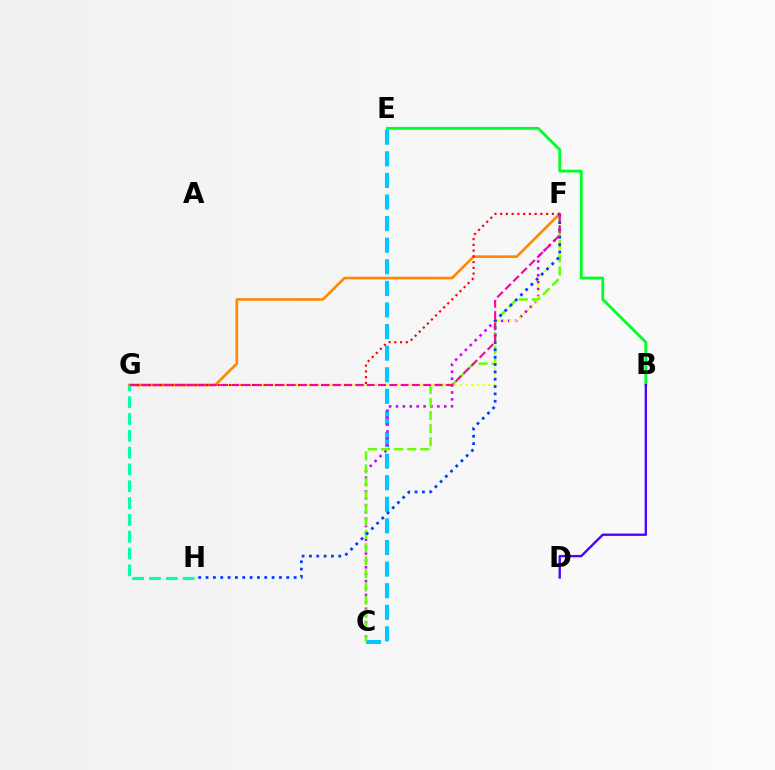{('C', 'E'): [{'color': '#00c7ff', 'line_style': 'dashed', 'thickness': 2.93}], ('C', 'F'): [{'color': '#d600ff', 'line_style': 'dotted', 'thickness': 1.88}, {'color': '#66ff00', 'line_style': 'dashed', 'thickness': 1.78}], ('B', 'E'): [{'color': '#00ff27', 'line_style': 'solid', 'thickness': 2.03}], ('F', 'G'): [{'color': '#eeff00', 'line_style': 'dotted', 'thickness': 1.54}, {'color': '#ff8800', 'line_style': 'solid', 'thickness': 1.91}, {'color': '#ff0000', 'line_style': 'dotted', 'thickness': 1.56}, {'color': '#ff00a0', 'line_style': 'dashed', 'thickness': 1.53}], ('B', 'D'): [{'color': '#4f00ff', 'line_style': 'solid', 'thickness': 1.7}], ('F', 'H'): [{'color': '#003fff', 'line_style': 'dotted', 'thickness': 1.99}], ('G', 'H'): [{'color': '#00ffaf', 'line_style': 'dashed', 'thickness': 2.28}]}